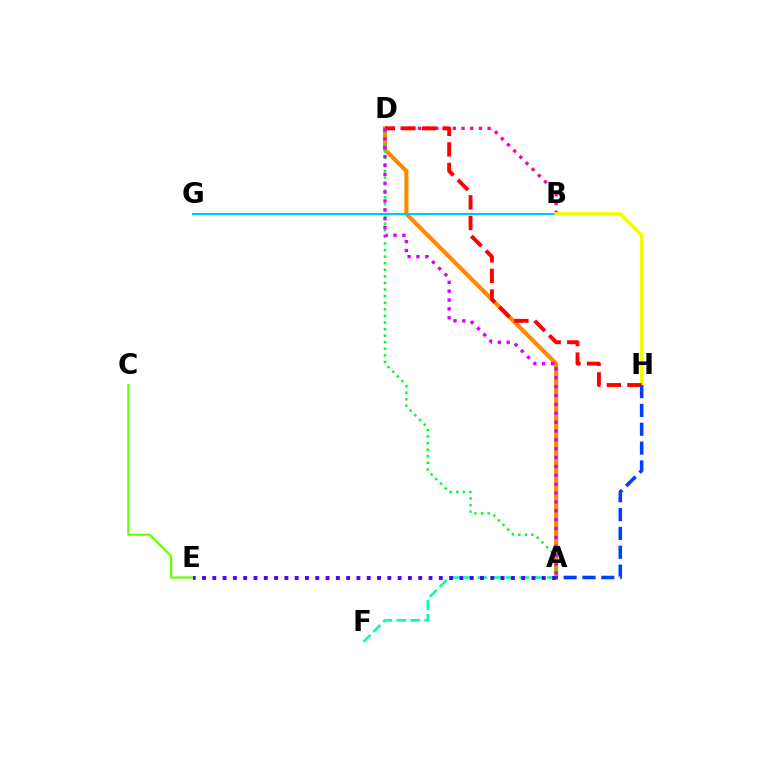{('C', 'E'): [{'color': '#66ff00', 'line_style': 'solid', 'thickness': 1.57}], ('A', 'D'): [{'color': '#ff8800', 'line_style': 'solid', 'thickness': 2.96}, {'color': '#00ff27', 'line_style': 'dotted', 'thickness': 1.79}, {'color': '#d600ff', 'line_style': 'dotted', 'thickness': 2.41}], ('B', 'D'): [{'color': '#ff00a0', 'line_style': 'dotted', 'thickness': 2.37}], ('B', 'G'): [{'color': '#00c7ff', 'line_style': 'solid', 'thickness': 1.51}], ('B', 'H'): [{'color': '#eeff00', 'line_style': 'solid', 'thickness': 2.53}], ('A', 'F'): [{'color': '#00ffaf', 'line_style': 'dashed', 'thickness': 1.89}], ('D', 'H'): [{'color': '#ff0000', 'line_style': 'dashed', 'thickness': 2.8}], ('A', 'H'): [{'color': '#003fff', 'line_style': 'dashed', 'thickness': 2.56}], ('A', 'E'): [{'color': '#4f00ff', 'line_style': 'dotted', 'thickness': 2.8}]}